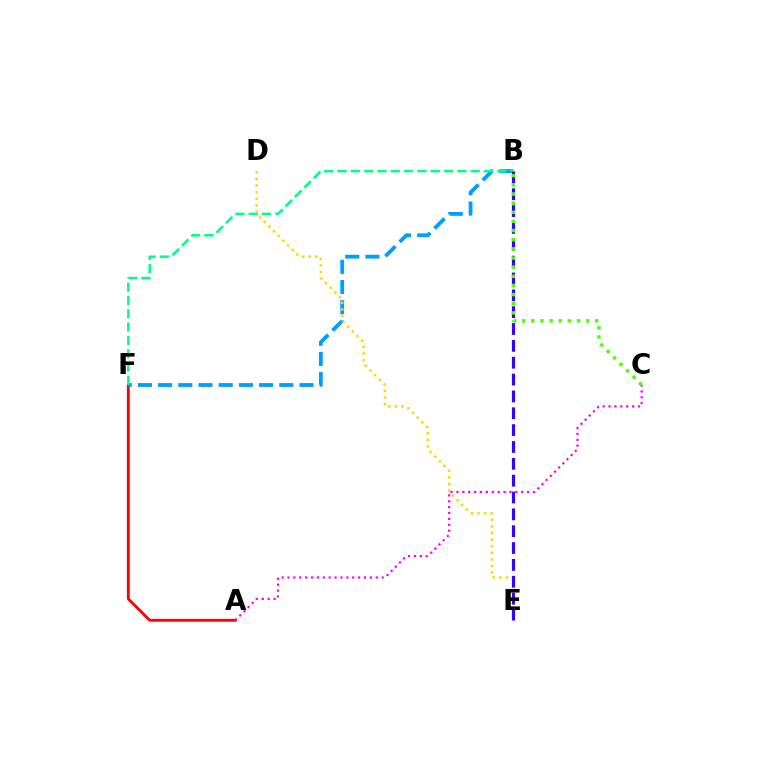{('A', 'F'): [{'color': '#ff0000', 'line_style': 'solid', 'thickness': 2.06}], ('B', 'F'): [{'color': '#009eff', 'line_style': 'dashed', 'thickness': 2.74}, {'color': '#00ff86', 'line_style': 'dashed', 'thickness': 1.81}], ('D', 'E'): [{'color': '#ffd500', 'line_style': 'dotted', 'thickness': 1.8}], ('A', 'C'): [{'color': '#ff00ed', 'line_style': 'dotted', 'thickness': 1.6}], ('B', 'E'): [{'color': '#3700ff', 'line_style': 'dashed', 'thickness': 2.29}], ('B', 'C'): [{'color': '#4fff00', 'line_style': 'dotted', 'thickness': 2.48}]}